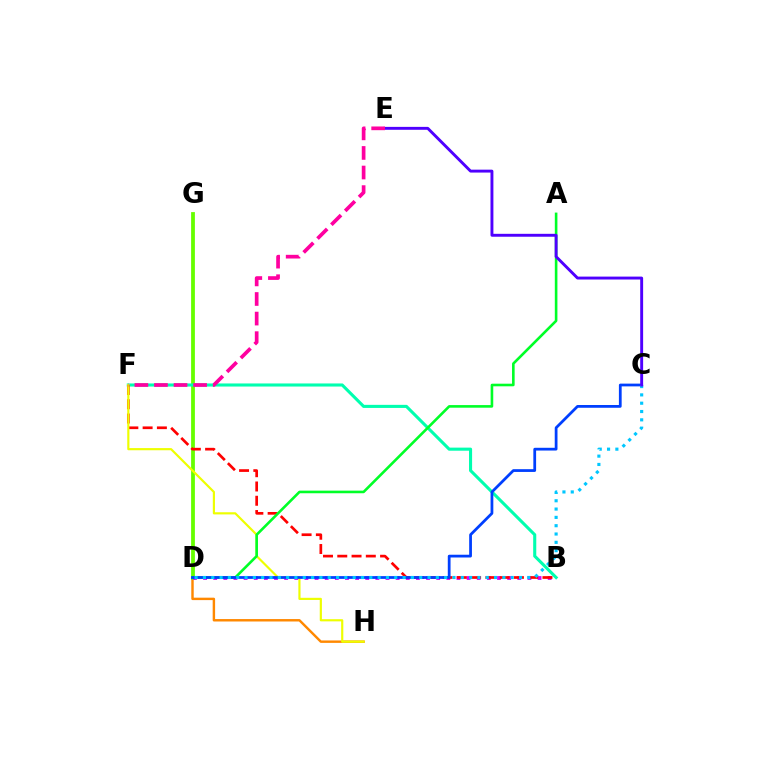{('D', 'H'): [{'color': '#ff8800', 'line_style': 'solid', 'thickness': 1.75}], ('D', 'G'): [{'color': '#66ff00', 'line_style': 'solid', 'thickness': 2.72}], ('B', 'F'): [{'color': '#00ffaf', 'line_style': 'solid', 'thickness': 2.22}, {'color': '#ff0000', 'line_style': 'dashed', 'thickness': 1.94}], ('B', 'D'): [{'color': '#d600ff', 'line_style': 'dotted', 'thickness': 2.75}], ('F', 'H'): [{'color': '#eeff00', 'line_style': 'solid', 'thickness': 1.56}], ('A', 'D'): [{'color': '#00ff27', 'line_style': 'solid', 'thickness': 1.88}], ('C', 'D'): [{'color': '#003fff', 'line_style': 'solid', 'thickness': 1.99}, {'color': '#00c7ff', 'line_style': 'dotted', 'thickness': 2.26}], ('C', 'E'): [{'color': '#4f00ff', 'line_style': 'solid', 'thickness': 2.1}], ('E', 'F'): [{'color': '#ff00a0', 'line_style': 'dashed', 'thickness': 2.66}]}